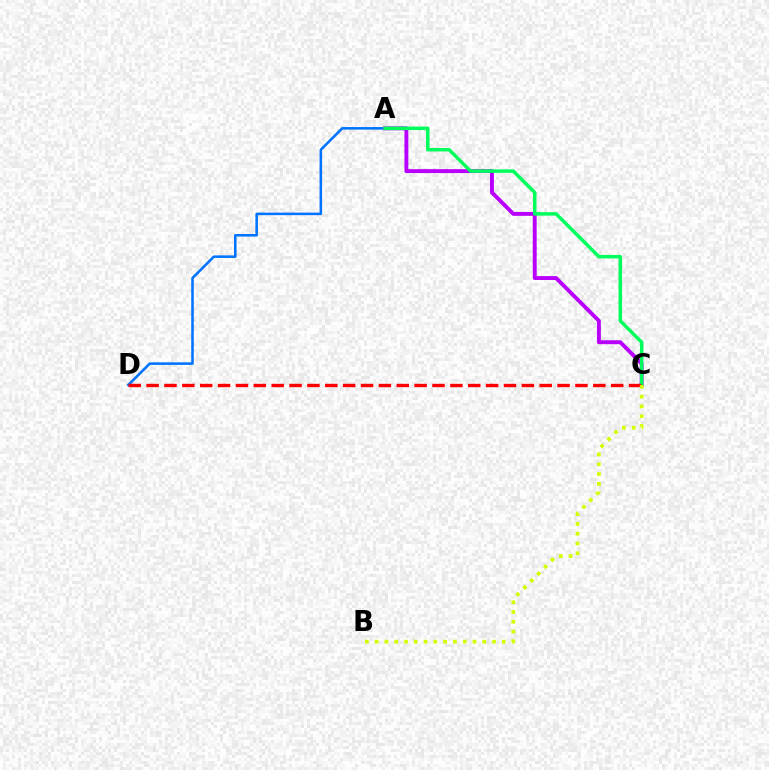{('A', 'D'): [{'color': '#0074ff', 'line_style': 'solid', 'thickness': 1.83}], ('A', 'C'): [{'color': '#b900ff', 'line_style': 'solid', 'thickness': 2.82}, {'color': '#00ff5c', 'line_style': 'solid', 'thickness': 2.51}], ('C', 'D'): [{'color': '#ff0000', 'line_style': 'dashed', 'thickness': 2.43}], ('B', 'C'): [{'color': '#d1ff00', 'line_style': 'dotted', 'thickness': 2.66}]}